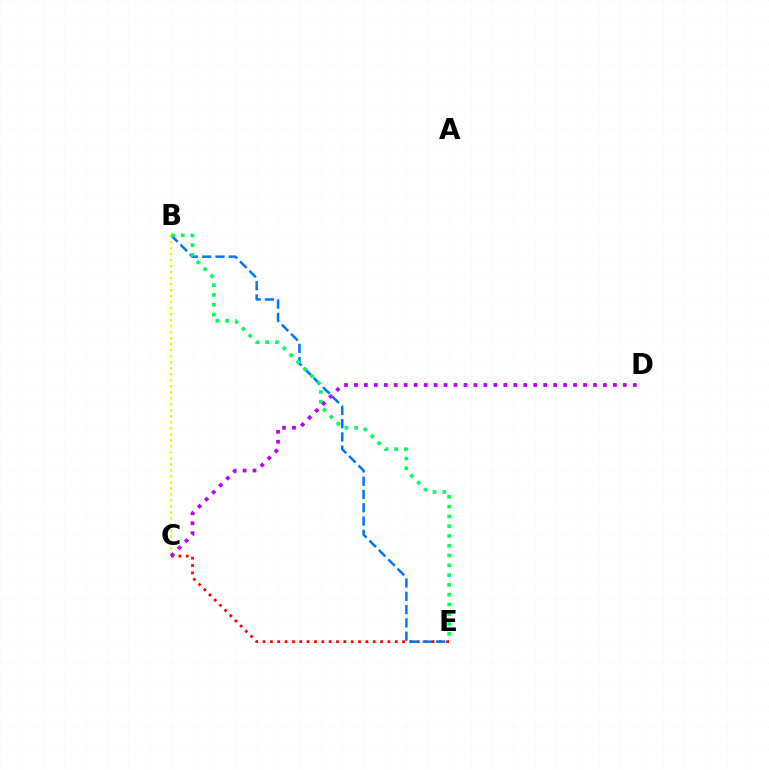{('C', 'E'): [{'color': '#ff0000', 'line_style': 'dotted', 'thickness': 2.0}], ('B', 'E'): [{'color': '#0074ff', 'line_style': 'dashed', 'thickness': 1.8}, {'color': '#00ff5c', 'line_style': 'dotted', 'thickness': 2.66}], ('B', 'C'): [{'color': '#d1ff00', 'line_style': 'dotted', 'thickness': 1.63}], ('C', 'D'): [{'color': '#b900ff', 'line_style': 'dotted', 'thickness': 2.71}]}